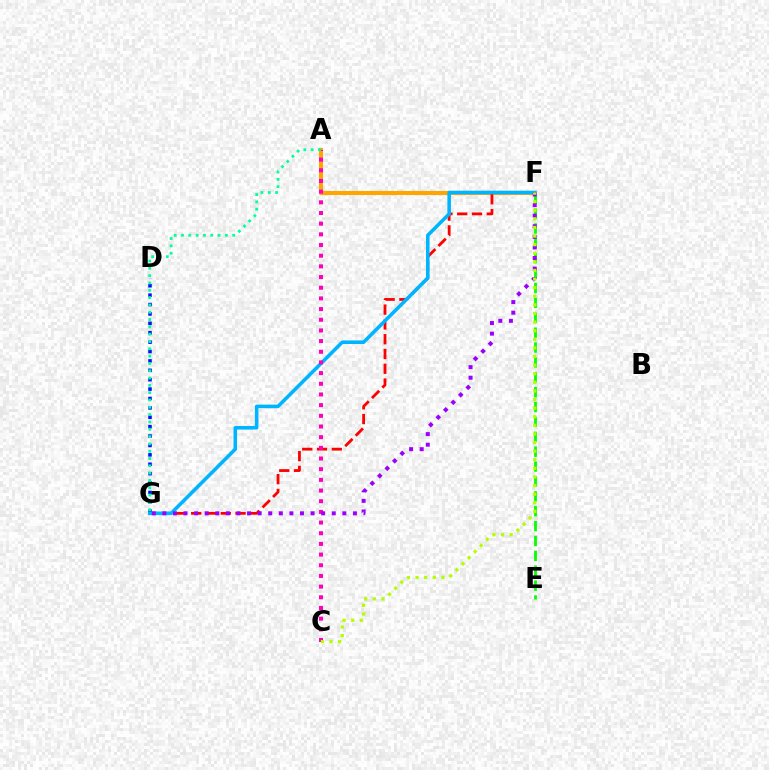{('A', 'F'): [{'color': '#ffa500', 'line_style': 'solid', 'thickness': 2.94}], ('D', 'G'): [{'color': '#0010ff', 'line_style': 'dotted', 'thickness': 2.55}], ('F', 'G'): [{'color': '#ff0000', 'line_style': 'dashed', 'thickness': 2.01}, {'color': '#00b5ff', 'line_style': 'solid', 'thickness': 2.57}, {'color': '#9b00ff', 'line_style': 'dotted', 'thickness': 2.88}], ('E', 'F'): [{'color': '#08ff00', 'line_style': 'dashed', 'thickness': 2.02}], ('A', 'C'): [{'color': '#ff00bd', 'line_style': 'dotted', 'thickness': 2.9}], ('A', 'G'): [{'color': '#00ff9d', 'line_style': 'dotted', 'thickness': 1.99}], ('C', 'F'): [{'color': '#b3ff00', 'line_style': 'dotted', 'thickness': 2.34}]}